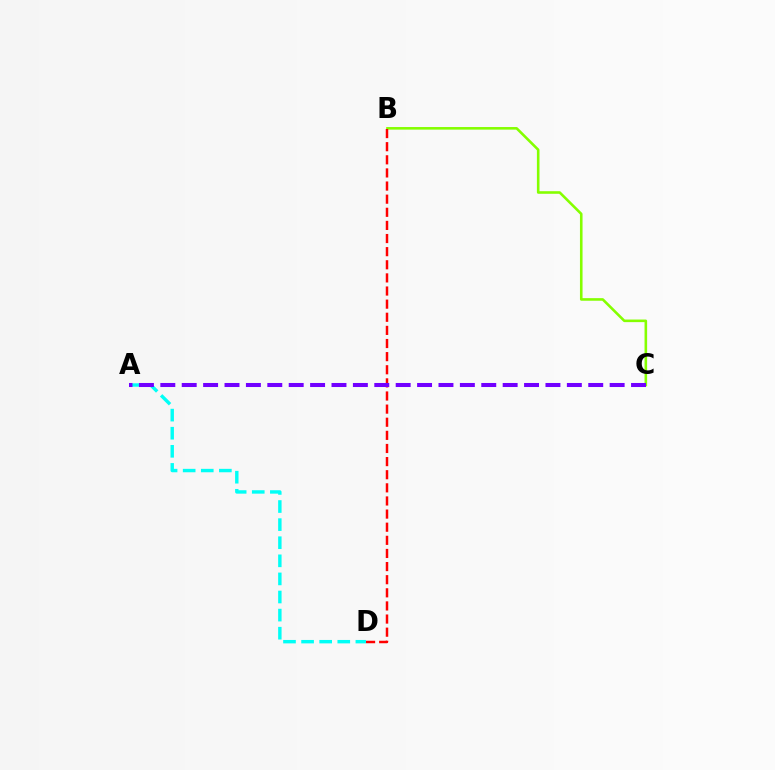{('A', 'D'): [{'color': '#00fff6', 'line_style': 'dashed', 'thickness': 2.46}], ('B', 'C'): [{'color': '#84ff00', 'line_style': 'solid', 'thickness': 1.86}], ('B', 'D'): [{'color': '#ff0000', 'line_style': 'dashed', 'thickness': 1.78}], ('A', 'C'): [{'color': '#7200ff', 'line_style': 'dashed', 'thickness': 2.91}]}